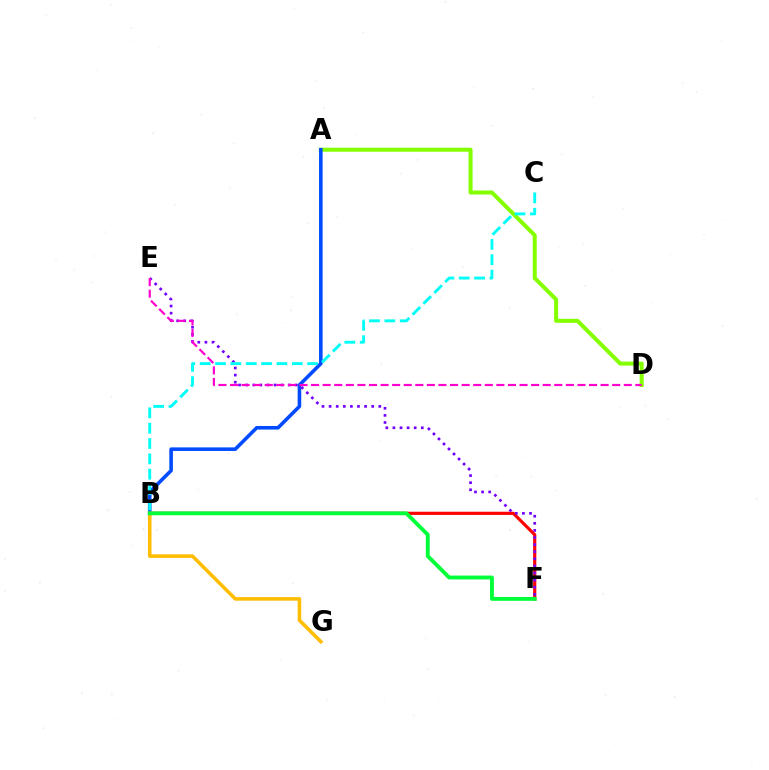{('A', 'D'): [{'color': '#84ff00', 'line_style': 'solid', 'thickness': 2.9}], ('A', 'B'): [{'color': '#004bff', 'line_style': 'solid', 'thickness': 2.58}], ('B', 'F'): [{'color': '#ff0000', 'line_style': 'solid', 'thickness': 2.29}, {'color': '#00ff39', 'line_style': 'solid', 'thickness': 2.78}], ('E', 'F'): [{'color': '#7200ff', 'line_style': 'dotted', 'thickness': 1.93}], ('B', 'G'): [{'color': '#ffbd00', 'line_style': 'solid', 'thickness': 2.56}], ('D', 'E'): [{'color': '#ff00cf', 'line_style': 'dashed', 'thickness': 1.57}], ('B', 'C'): [{'color': '#00fff6', 'line_style': 'dashed', 'thickness': 2.09}]}